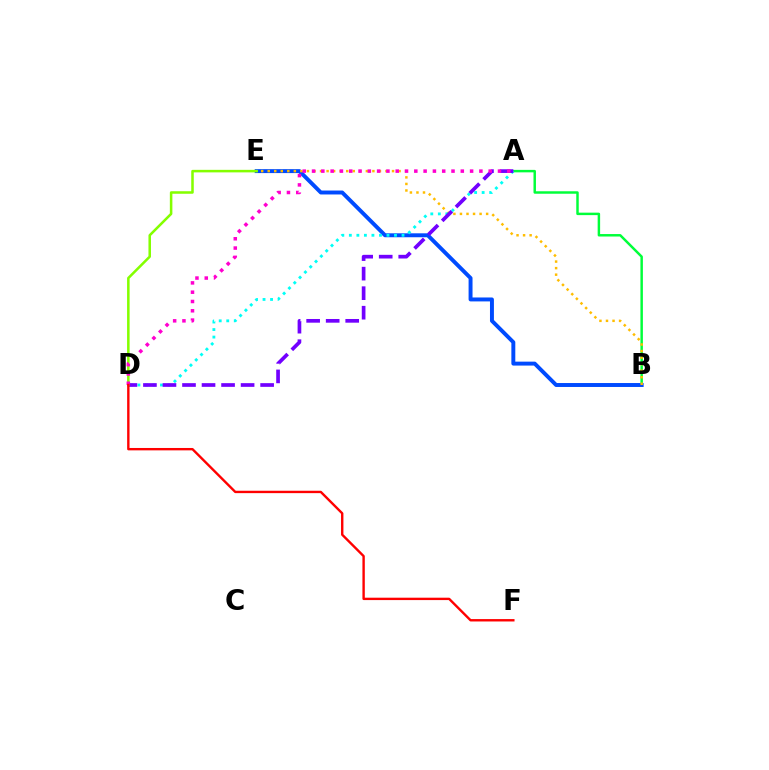{('A', 'B'): [{'color': '#00ff39', 'line_style': 'solid', 'thickness': 1.78}], ('B', 'E'): [{'color': '#004bff', 'line_style': 'solid', 'thickness': 2.83}, {'color': '#ffbd00', 'line_style': 'dotted', 'thickness': 1.78}], ('A', 'D'): [{'color': '#00fff6', 'line_style': 'dotted', 'thickness': 2.04}, {'color': '#7200ff', 'line_style': 'dashed', 'thickness': 2.65}, {'color': '#ff00cf', 'line_style': 'dotted', 'thickness': 2.53}], ('D', 'E'): [{'color': '#84ff00', 'line_style': 'solid', 'thickness': 1.82}], ('D', 'F'): [{'color': '#ff0000', 'line_style': 'solid', 'thickness': 1.72}]}